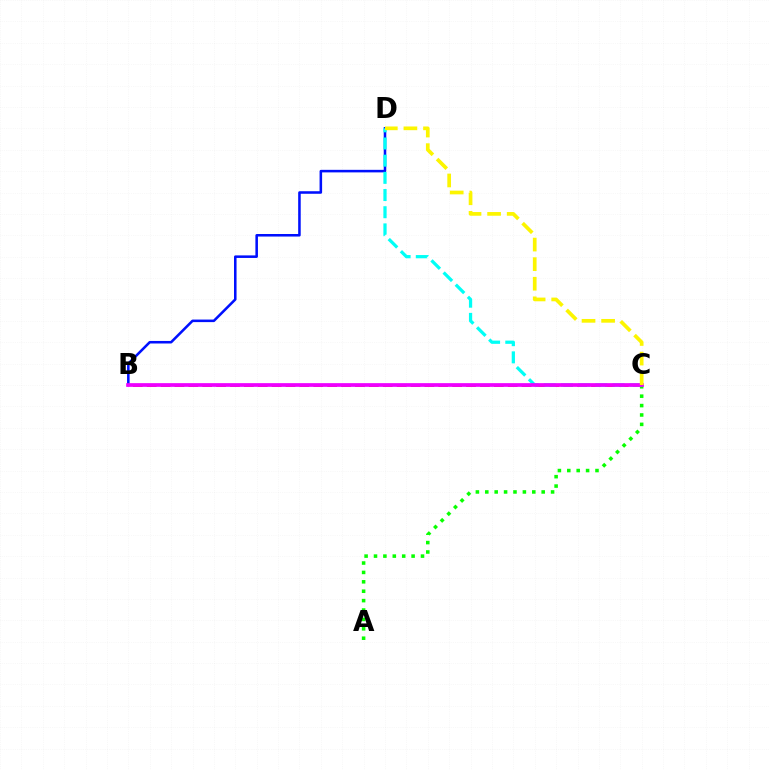{('B', 'D'): [{'color': '#0010ff', 'line_style': 'solid', 'thickness': 1.84}], ('B', 'C'): [{'color': '#ff0000', 'line_style': 'dashed', 'thickness': 1.89}, {'color': '#ee00ff', 'line_style': 'solid', 'thickness': 2.66}], ('A', 'C'): [{'color': '#08ff00', 'line_style': 'dotted', 'thickness': 2.55}], ('C', 'D'): [{'color': '#00fff6', 'line_style': 'dashed', 'thickness': 2.33}, {'color': '#fcf500', 'line_style': 'dashed', 'thickness': 2.66}]}